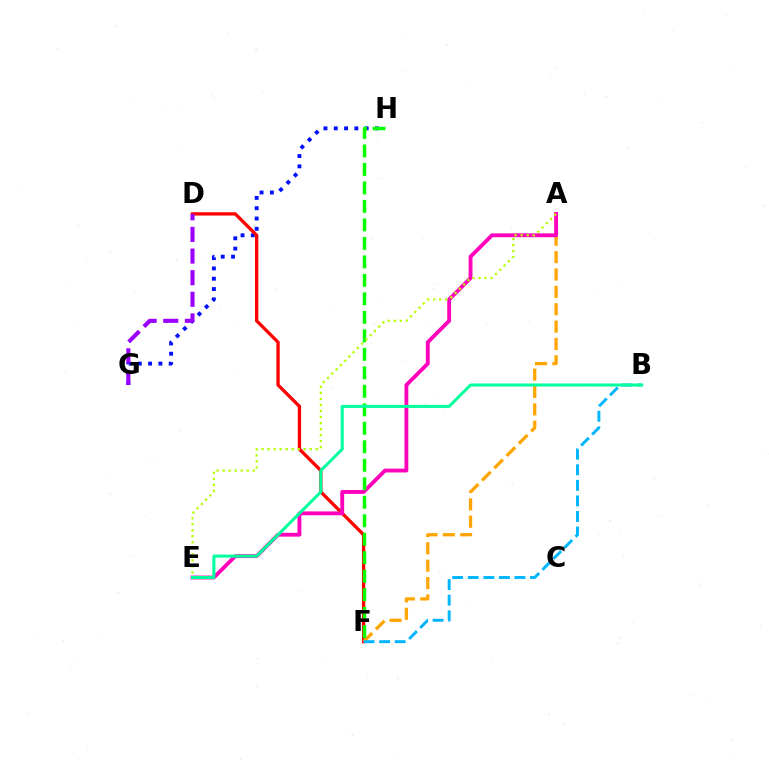{('G', 'H'): [{'color': '#0010ff', 'line_style': 'dotted', 'thickness': 2.8}], ('D', 'F'): [{'color': '#ff0000', 'line_style': 'solid', 'thickness': 2.38}], ('A', 'F'): [{'color': '#ffa500', 'line_style': 'dashed', 'thickness': 2.36}], ('B', 'F'): [{'color': '#00b5ff', 'line_style': 'dashed', 'thickness': 2.12}], ('D', 'G'): [{'color': '#9b00ff', 'line_style': 'dashed', 'thickness': 2.94}], ('A', 'E'): [{'color': '#ff00bd', 'line_style': 'solid', 'thickness': 2.77}, {'color': '#b3ff00', 'line_style': 'dotted', 'thickness': 1.64}], ('F', 'H'): [{'color': '#08ff00', 'line_style': 'dashed', 'thickness': 2.51}], ('B', 'E'): [{'color': '#00ff9d', 'line_style': 'solid', 'thickness': 2.17}]}